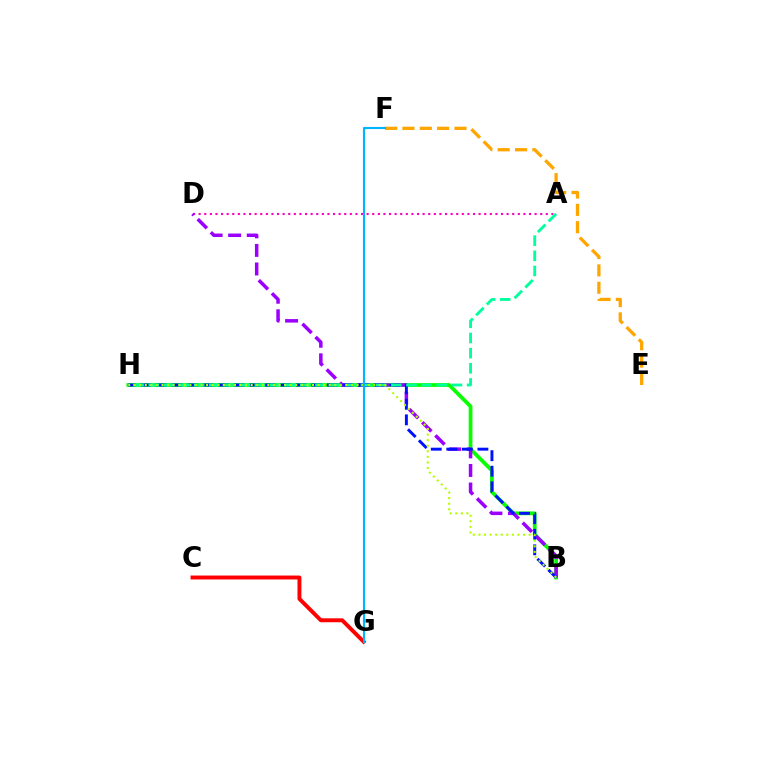{('B', 'H'): [{'color': '#08ff00', 'line_style': 'solid', 'thickness': 2.71}, {'color': '#0010ff', 'line_style': 'dashed', 'thickness': 2.11}, {'color': '#b3ff00', 'line_style': 'dotted', 'thickness': 1.51}], ('C', 'G'): [{'color': '#ff0000', 'line_style': 'solid', 'thickness': 2.83}], ('A', 'D'): [{'color': '#ff00bd', 'line_style': 'dotted', 'thickness': 1.52}], ('B', 'D'): [{'color': '#9b00ff', 'line_style': 'dashed', 'thickness': 2.52}], ('A', 'H'): [{'color': '#00ff9d', 'line_style': 'dashed', 'thickness': 2.06}], ('E', 'F'): [{'color': '#ffa500', 'line_style': 'dashed', 'thickness': 2.36}], ('F', 'G'): [{'color': '#00b5ff', 'line_style': 'solid', 'thickness': 1.53}]}